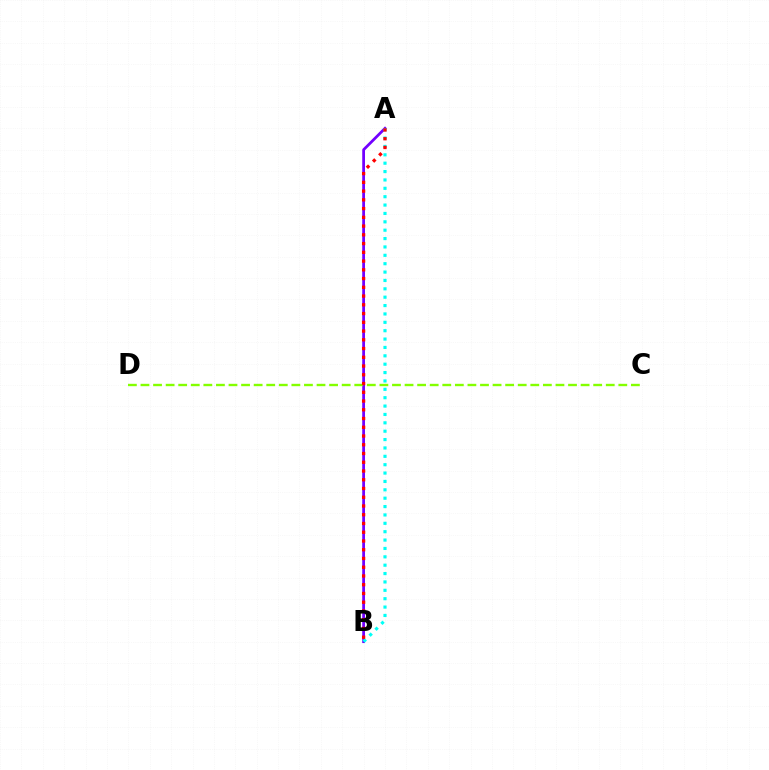{('A', 'B'): [{'color': '#7200ff', 'line_style': 'solid', 'thickness': 1.99}, {'color': '#00fff6', 'line_style': 'dotted', 'thickness': 2.28}, {'color': '#ff0000', 'line_style': 'dotted', 'thickness': 2.38}], ('C', 'D'): [{'color': '#84ff00', 'line_style': 'dashed', 'thickness': 1.71}]}